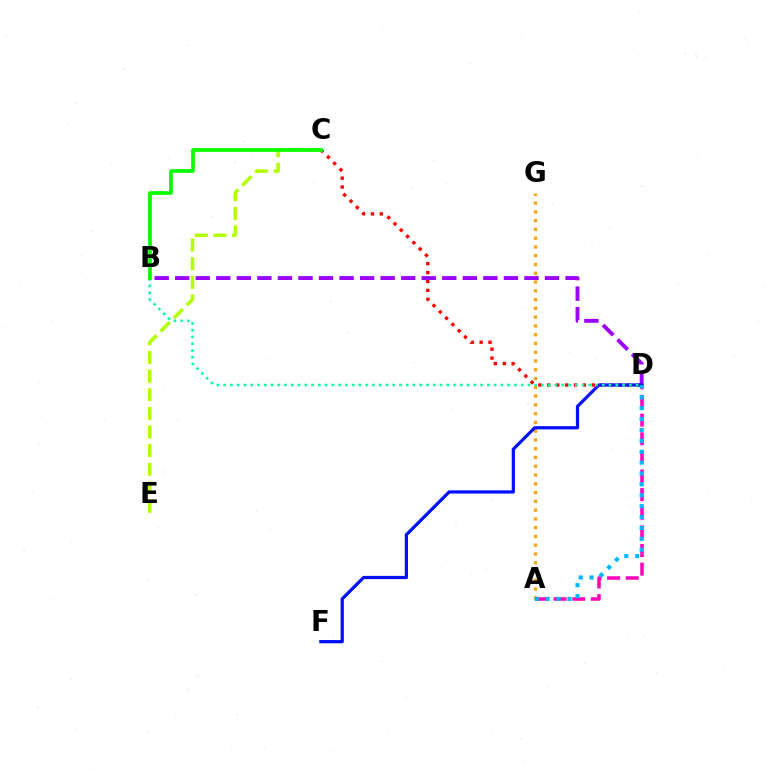{('C', 'D'): [{'color': '#ff0000', 'line_style': 'dotted', 'thickness': 2.42}], ('B', 'D'): [{'color': '#9b00ff', 'line_style': 'dashed', 'thickness': 2.79}, {'color': '#00ff9d', 'line_style': 'dotted', 'thickness': 1.84}], ('C', 'E'): [{'color': '#b3ff00', 'line_style': 'dashed', 'thickness': 2.53}], ('A', 'D'): [{'color': '#ff00bd', 'line_style': 'dashed', 'thickness': 2.53}, {'color': '#00b5ff', 'line_style': 'dotted', 'thickness': 2.96}], ('A', 'G'): [{'color': '#ffa500', 'line_style': 'dotted', 'thickness': 2.38}], ('D', 'F'): [{'color': '#0010ff', 'line_style': 'solid', 'thickness': 2.32}], ('B', 'C'): [{'color': '#08ff00', 'line_style': 'solid', 'thickness': 2.66}]}